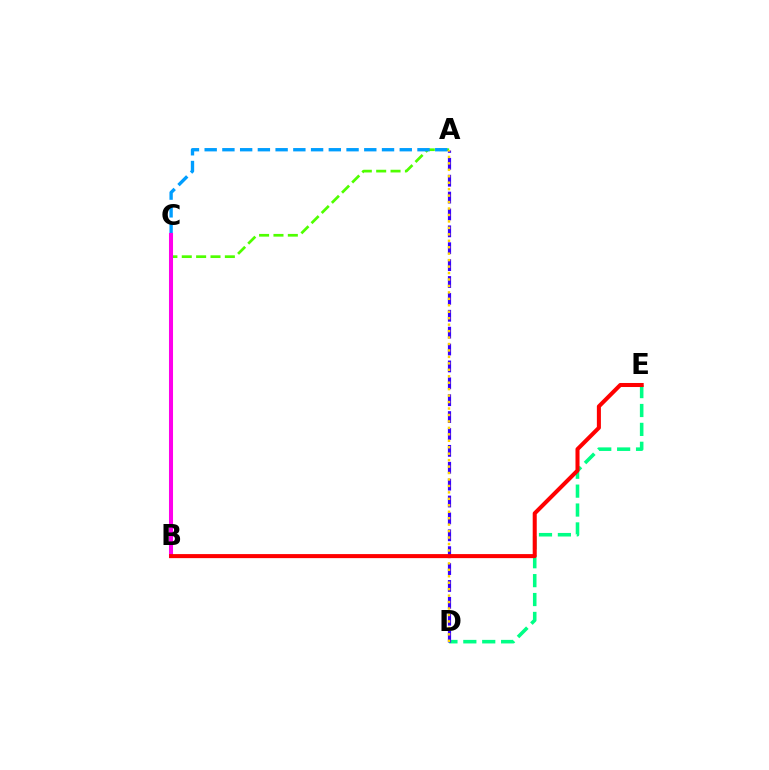{('A', 'B'): [{'color': '#4fff00', 'line_style': 'dashed', 'thickness': 1.95}], ('D', 'E'): [{'color': '#00ff86', 'line_style': 'dashed', 'thickness': 2.57}], ('A', 'C'): [{'color': '#009eff', 'line_style': 'dashed', 'thickness': 2.41}], ('A', 'D'): [{'color': '#3700ff', 'line_style': 'dashed', 'thickness': 2.29}, {'color': '#ffd500', 'line_style': 'dotted', 'thickness': 1.75}], ('B', 'C'): [{'color': '#ff00ed', 'line_style': 'solid', 'thickness': 2.91}], ('B', 'E'): [{'color': '#ff0000', 'line_style': 'solid', 'thickness': 2.91}]}